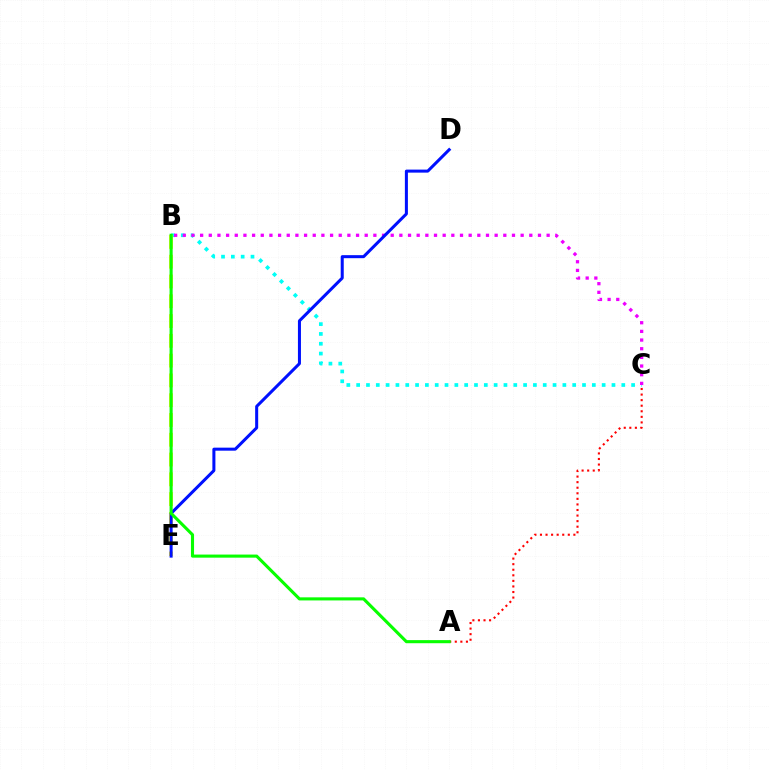{('B', 'C'): [{'color': '#00fff6', 'line_style': 'dotted', 'thickness': 2.67}, {'color': '#ee00ff', 'line_style': 'dotted', 'thickness': 2.35}], ('A', 'C'): [{'color': '#ff0000', 'line_style': 'dotted', 'thickness': 1.51}], ('B', 'E'): [{'color': '#fcf500', 'line_style': 'dashed', 'thickness': 2.69}], ('D', 'E'): [{'color': '#0010ff', 'line_style': 'solid', 'thickness': 2.18}], ('A', 'B'): [{'color': '#08ff00', 'line_style': 'solid', 'thickness': 2.23}]}